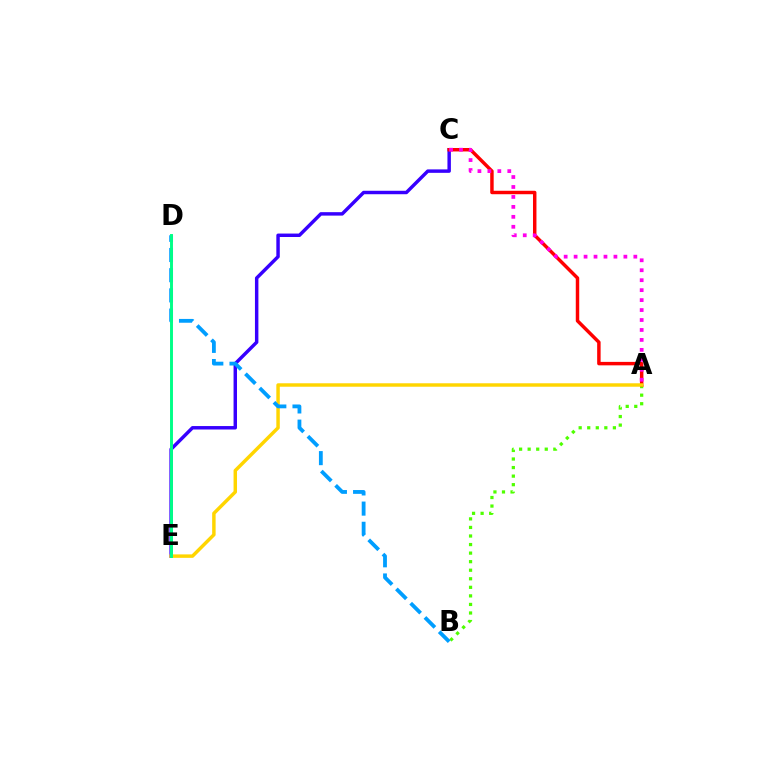{('A', 'B'): [{'color': '#4fff00', 'line_style': 'dotted', 'thickness': 2.32}], ('C', 'E'): [{'color': '#3700ff', 'line_style': 'solid', 'thickness': 2.48}], ('A', 'C'): [{'color': '#ff0000', 'line_style': 'solid', 'thickness': 2.49}, {'color': '#ff00ed', 'line_style': 'dotted', 'thickness': 2.7}], ('A', 'E'): [{'color': '#ffd500', 'line_style': 'solid', 'thickness': 2.49}], ('B', 'D'): [{'color': '#009eff', 'line_style': 'dashed', 'thickness': 2.74}], ('D', 'E'): [{'color': '#00ff86', 'line_style': 'solid', 'thickness': 2.11}]}